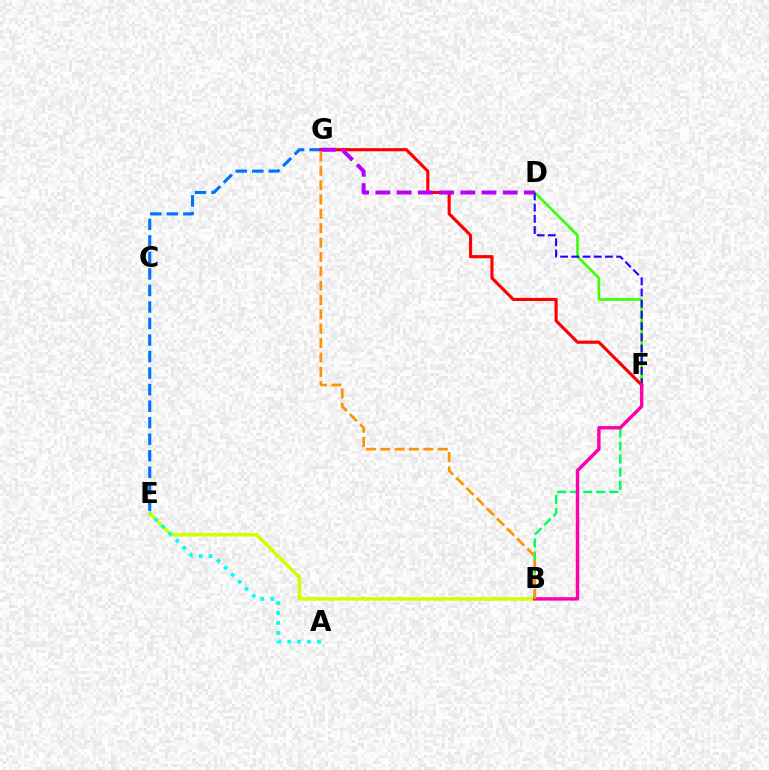{('D', 'F'): [{'color': '#3dff00', 'line_style': 'solid', 'thickness': 1.92}, {'color': '#2500ff', 'line_style': 'dashed', 'thickness': 1.52}], ('B', 'F'): [{'color': '#00ff5c', 'line_style': 'dashed', 'thickness': 1.78}, {'color': '#ff00ac', 'line_style': 'solid', 'thickness': 2.46}], ('E', 'G'): [{'color': '#0074ff', 'line_style': 'dashed', 'thickness': 2.25}], ('B', 'E'): [{'color': '#d1ff00', 'line_style': 'solid', 'thickness': 2.54}], ('A', 'E'): [{'color': '#00fff6', 'line_style': 'dotted', 'thickness': 2.7}], ('F', 'G'): [{'color': '#ff0000', 'line_style': 'solid', 'thickness': 2.25}], ('D', 'G'): [{'color': '#b900ff', 'line_style': 'dashed', 'thickness': 2.88}], ('B', 'G'): [{'color': '#ff9400', 'line_style': 'dashed', 'thickness': 1.95}]}